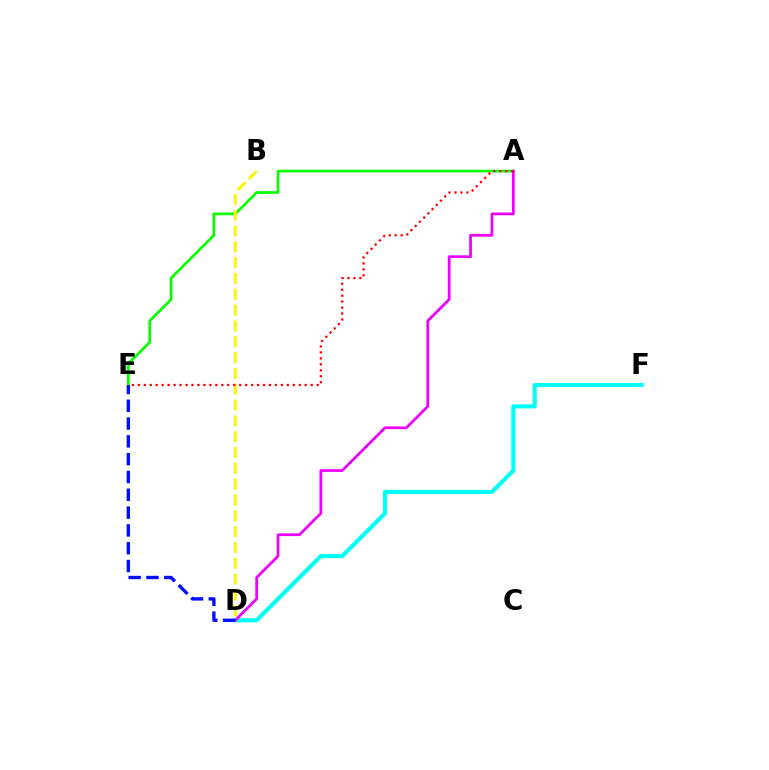{('A', 'E'): [{'color': '#08ff00', 'line_style': 'solid', 'thickness': 1.94}, {'color': '#ff0000', 'line_style': 'dotted', 'thickness': 1.62}], ('B', 'D'): [{'color': '#fcf500', 'line_style': 'dashed', 'thickness': 2.15}], ('D', 'F'): [{'color': '#00fff6', 'line_style': 'solid', 'thickness': 2.95}], ('A', 'D'): [{'color': '#ee00ff', 'line_style': 'solid', 'thickness': 1.97}], ('D', 'E'): [{'color': '#0010ff', 'line_style': 'dashed', 'thickness': 2.42}]}